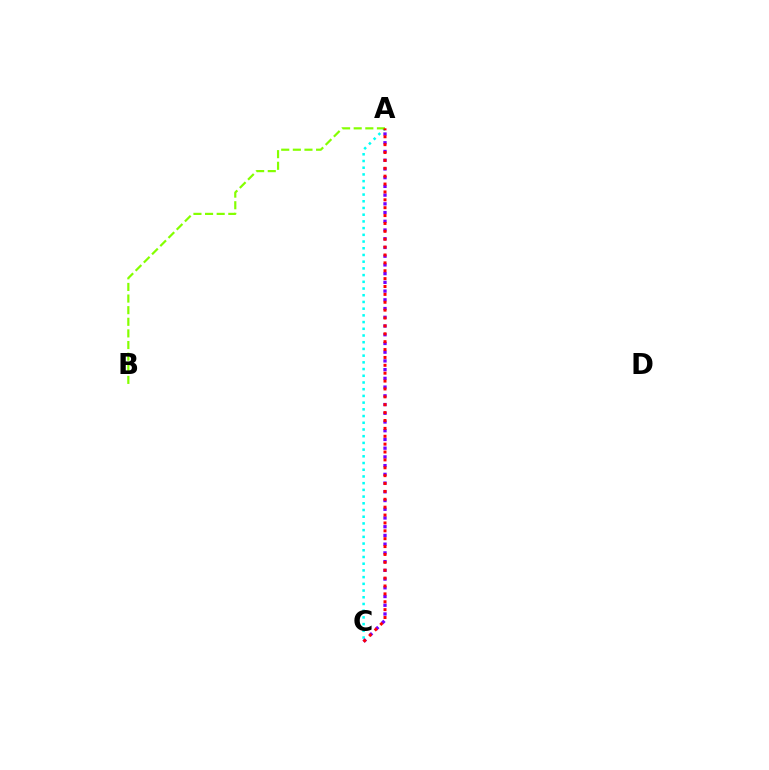{('A', 'C'): [{'color': '#00fff6', 'line_style': 'dotted', 'thickness': 1.82}, {'color': '#7200ff', 'line_style': 'dotted', 'thickness': 2.37}, {'color': '#ff0000', 'line_style': 'dotted', 'thickness': 2.14}], ('A', 'B'): [{'color': '#84ff00', 'line_style': 'dashed', 'thickness': 1.58}]}